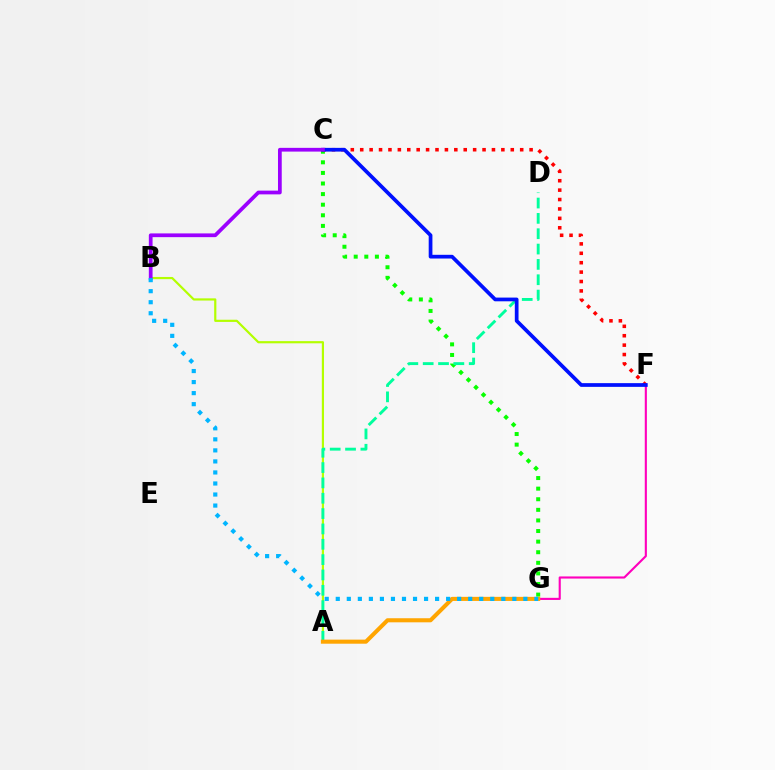{('A', 'B'): [{'color': '#b3ff00', 'line_style': 'solid', 'thickness': 1.57}], ('C', 'G'): [{'color': '#08ff00', 'line_style': 'dotted', 'thickness': 2.88}], ('A', 'D'): [{'color': '#00ff9d', 'line_style': 'dashed', 'thickness': 2.08}], ('F', 'G'): [{'color': '#ff00bd', 'line_style': 'solid', 'thickness': 1.53}], ('C', 'F'): [{'color': '#ff0000', 'line_style': 'dotted', 'thickness': 2.56}, {'color': '#0010ff', 'line_style': 'solid', 'thickness': 2.68}], ('B', 'C'): [{'color': '#9b00ff', 'line_style': 'solid', 'thickness': 2.7}], ('A', 'G'): [{'color': '#ffa500', 'line_style': 'solid', 'thickness': 2.93}], ('B', 'G'): [{'color': '#00b5ff', 'line_style': 'dotted', 'thickness': 3.0}]}